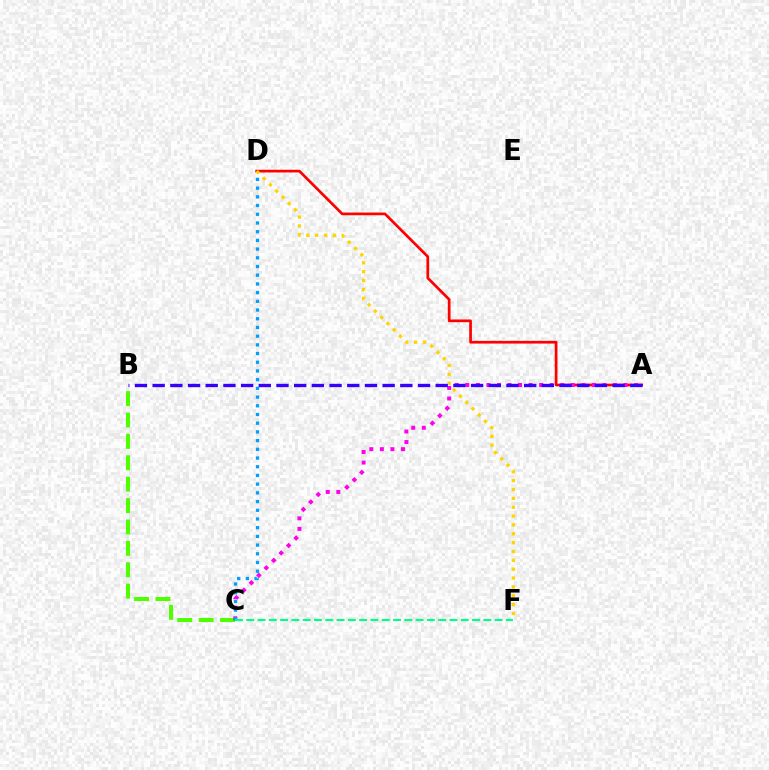{('A', 'D'): [{'color': '#ff0000', 'line_style': 'solid', 'thickness': 1.94}], ('B', 'C'): [{'color': '#4fff00', 'line_style': 'dashed', 'thickness': 2.91}], ('A', 'C'): [{'color': '#ff00ed', 'line_style': 'dotted', 'thickness': 2.86}], ('C', 'D'): [{'color': '#009eff', 'line_style': 'dotted', 'thickness': 2.37}], ('D', 'F'): [{'color': '#ffd500', 'line_style': 'dotted', 'thickness': 2.41}], ('C', 'F'): [{'color': '#00ff86', 'line_style': 'dashed', 'thickness': 1.53}], ('A', 'B'): [{'color': '#3700ff', 'line_style': 'dashed', 'thickness': 2.4}]}